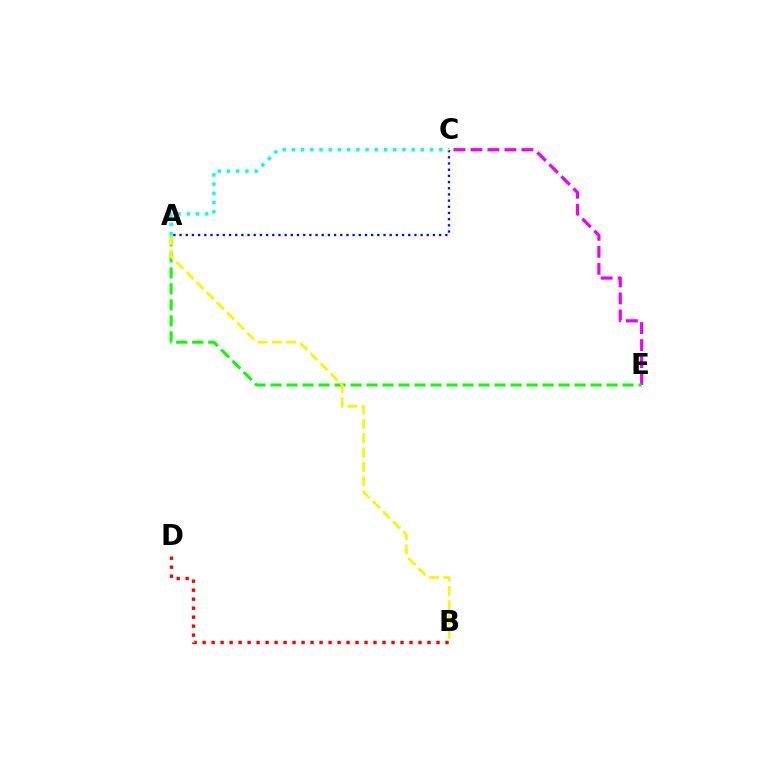{('B', 'D'): [{'color': '#ff0000', 'line_style': 'dotted', 'thickness': 2.44}], ('C', 'E'): [{'color': '#ee00ff', 'line_style': 'dashed', 'thickness': 2.31}], ('A', 'C'): [{'color': '#0010ff', 'line_style': 'dotted', 'thickness': 1.68}, {'color': '#00fff6', 'line_style': 'dotted', 'thickness': 2.5}], ('A', 'E'): [{'color': '#08ff00', 'line_style': 'dashed', 'thickness': 2.17}], ('A', 'B'): [{'color': '#fcf500', 'line_style': 'dashed', 'thickness': 1.95}]}